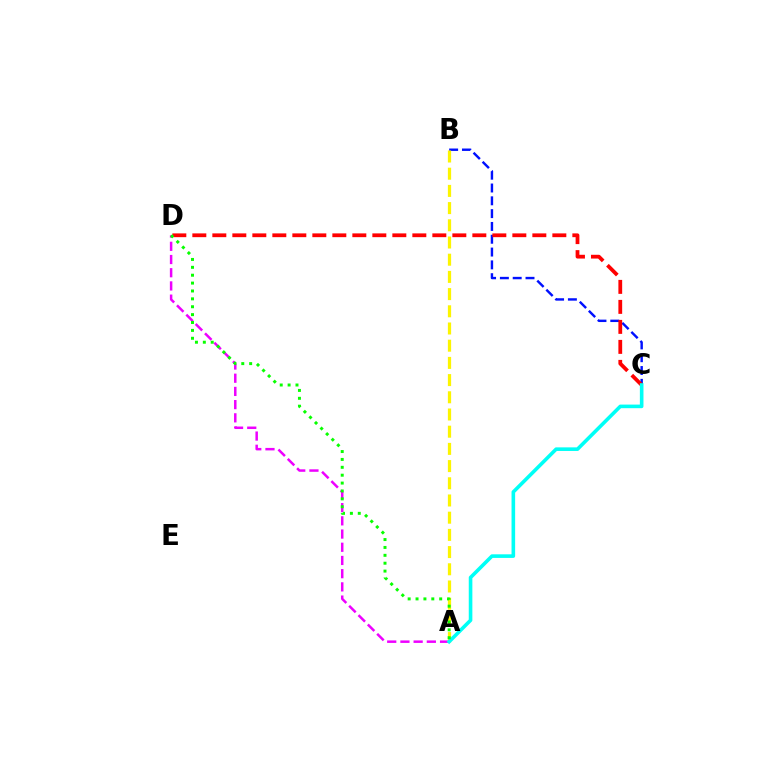{('A', 'D'): [{'color': '#ee00ff', 'line_style': 'dashed', 'thickness': 1.79}, {'color': '#08ff00', 'line_style': 'dotted', 'thickness': 2.14}], ('B', 'C'): [{'color': '#0010ff', 'line_style': 'dashed', 'thickness': 1.74}], ('A', 'B'): [{'color': '#fcf500', 'line_style': 'dashed', 'thickness': 2.34}], ('C', 'D'): [{'color': '#ff0000', 'line_style': 'dashed', 'thickness': 2.72}], ('A', 'C'): [{'color': '#00fff6', 'line_style': 'solid', 'thickness': 2.59}]}